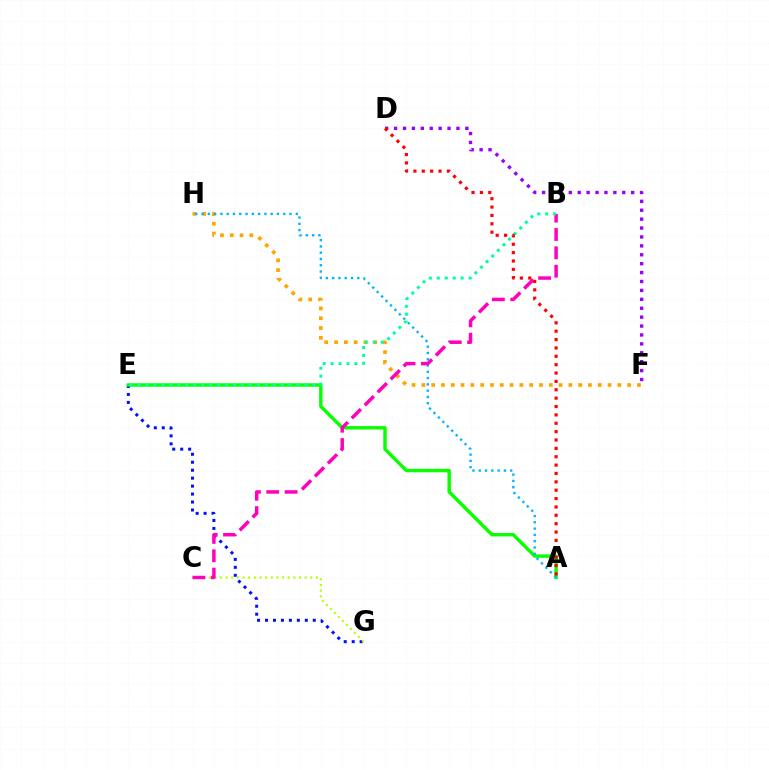{('F', 'H'): [{'color': '#ffa500', 'line_style': 'dotted', 'thickness': 2.66}], ('E', 'G'): [{'color': '#0010ff', 'line_style': 'dotted', 'thickness': 2.16}], ('C', 'G'): [{'color': '#b3ff00', 'line_style': 'dotted', 'thickness': 1.53}], ('A', 'E'): [{'color': '#08ff00', 'line_style': 'solid', 'thickness': 2.45}], ('A', 'H'): [{'color': '#00b5ff', 'line_style': 'dotted', 'thickness': 1.71}], ('B', 'C'): [{'color': '#ff00bd', 'line_style': 'dashed', 'thickness': 2.49}], ('B', 'E'): [{'color': '#00ff9d', 'line_style': 'dotted', 'thickness': 2.16}], ('D', 'F'): [{'color': '#9b00ff', 'line_style': 'dotted', 'thickness': 2.42}], ('A', 'D'): [{'color': '#ff0000', 'line_style': 'dotted', 'thickness': 2.27}]}